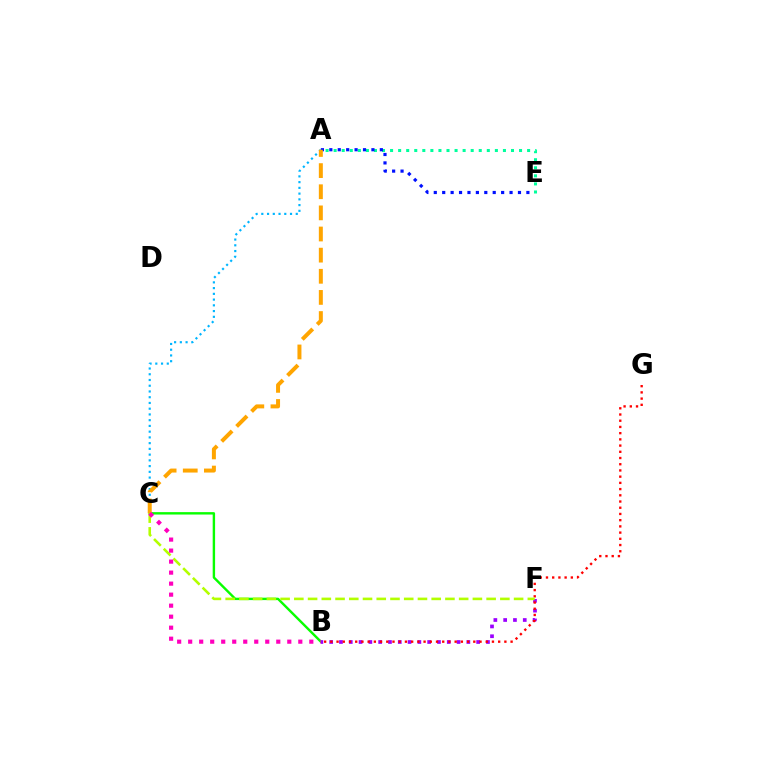{('A', 'E'): [{'color': '#00ff9d', 'line_style': 'dotted', 'thickness': 2.19}, {'color': '#0010ff', 'line_style': 'dotted', 'thickness': 2.29}], ('B', 'C'): [{'color': '#08ff00', 'line_style': 'solid', 'thickness': 1.73}, {'color': '#ff00bd', 'line_style': 'dotted', 'thickness': 2.99}], ('B', 'F'): [{'color': '#9b00ff', 'line_style': 'dotted', 'thickness': 2.66}], ('B', 'G'): [{'color': '#ff0000', 'line_style': 'dotted', 'thickness': 1.69}], ('A', 'C'): [{'color': '#00b5ff', 'line_style': 'dotted', 'thickness': 1.56}, {'color': '#ffa500', 'line_style': 'dashed', 'thickness': 2.87}], ('C', 'F'): [{'color': '#b3ff00', 'line_style': 'dashed', 'thickness': 1.87}]}